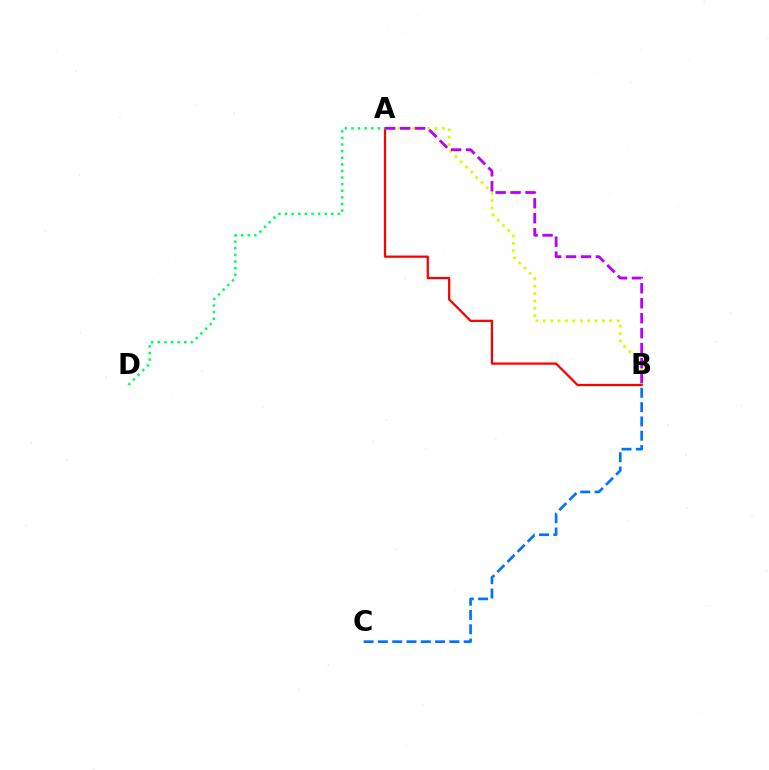{('A', 'B'): [{'color': '#d1ff00', 'line_style': 'dotted', 'thickness': 2.0}, {'color': '#ff0000', 'line_style': 'solid', 'thickness': 1.63}, {'color': '#b900ff', 'line_style': 'dashed', 'thickness': 2.03}], ('B', 'C'): [{'color': '#0074ff', 'line_style': 'dashed', 'thickness': 1.94}], ('A', 'D'): [{'color': '#00ff5c', 'line_style': 'dotted', 'thickness': 1.79}]}